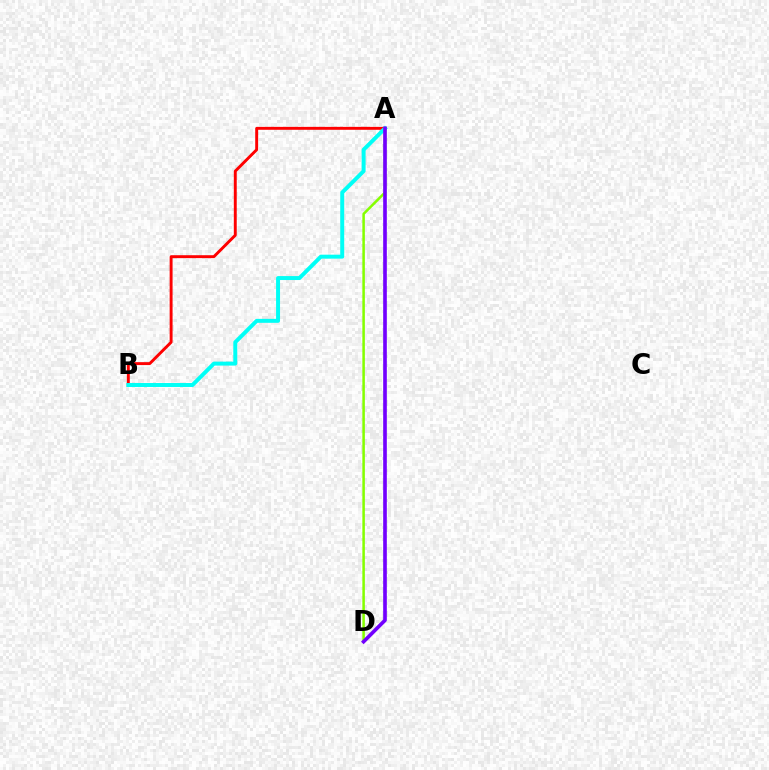{('A', 'B'): [{'color': '#ff0000', 'line_style': 'solid', 'thickness': 2.1}, {'color': '#00fff6', 'line_style': 'solid', 'thickness': 2.85}], ('A', 'D'): [{'color': '#84ff00', 'line_style': 'solid', 'thickness': 1.82}, {'color': '#7200ff', 'line_style': 'solid', 'thickness': 2.63}]}